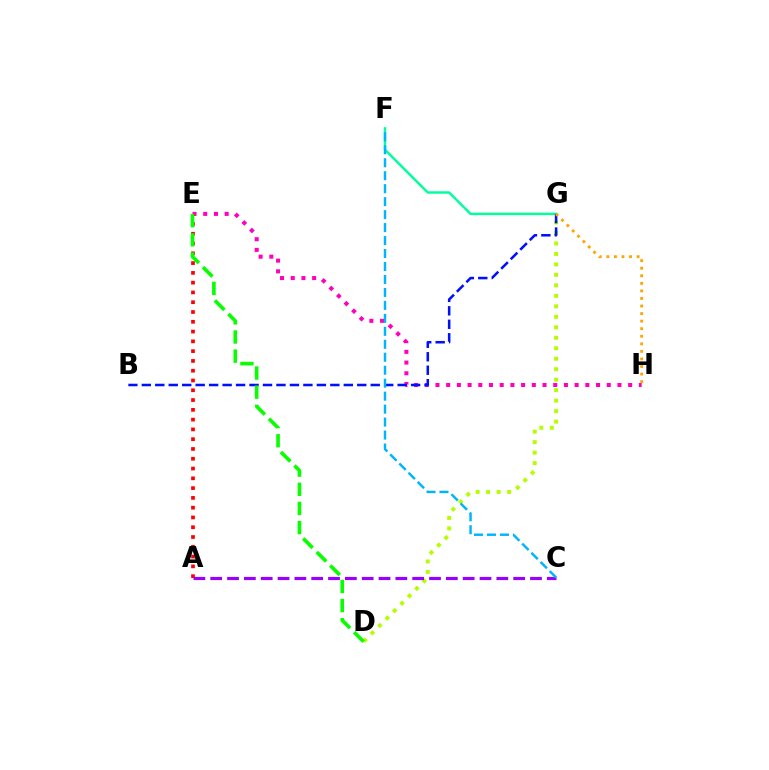{('E', 'H'): [{'color': '#ff00bd', 'line_style': 'dotted', 'thickness': 2.91}], ('F', 'G'): [{'color': '#00ff9d', 'line_style': 'solid', 'thickness': 1.76}], ('D', 'G'): [{'color': '#b3ff00', 'line_style': 'dotted', 'thickness': 2.85}], ('A', 'E'): [{'color': '#ff0000', 'line_style': 'dotted', 'thickness': 2.66}], ('B', 'G'): [{'color': '#0010ff', 'line_style': 'dashed', 'thickness': 1.83}], ('A', 'C'): [{'color': '#9b00ff', 'line_style': 'dashed', 'thickness': 2.29}], ('G', 'H'): [{'color': '#ffa500', 'line_style': 'dotted', 'thickness': 2.05}], ('D', 'E'): [{'color': '#08ff00', 'line_style': 'dashed', 'thickness': 2.6}], ('C', 'F'): [{'color': '#00b5ff', 'line_style': 'dashed', 'thickness': 1.76}]}